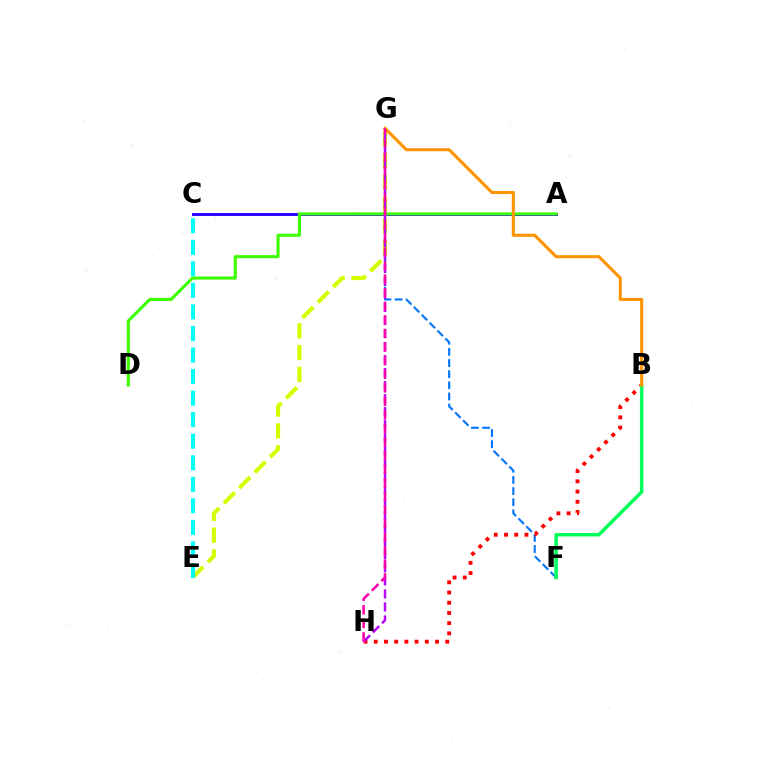{('F', 'G'): [{'color': '#0074ff', 'line_style': 'dashed', 'thickness': 1.51}], ('E', 'G'): [{'color': '#d1ff00', 'line_style': 'dashed', 'thickness': 2.96}], ('C', 'E'): [{'color': '#00fff6', 'line_style': 'dashed', 'thickness': 2.93}], ('B', 'H'): [{'color': '#ff0000', 'line_style': 'dotted', 'thickness': 2.77}], ('A', 'C'): [{'color': '#2500ff', 'line_style': 'solid', 'thickness': 2.09}], ('A', 'D'): [{'color': '#3dff00', 'line_style': 'solid', 'thickness': 2.22}], ('G', 'H'): [{'color': '#b900ff', 'line_style': 'dashed', 'thickness': 1.77}, {'color': '#ff00ac', 'line_style': 'dashed', 'thickness': 1.84}], ('B', 'F'): [{'color': '#00ff5c', 'line_style': 'solid', 'thickness': 2.52}], ('B', 'G'): [{'color': '#ff9400', 'line_style': 'solid', 'thickness': 2.2}]}